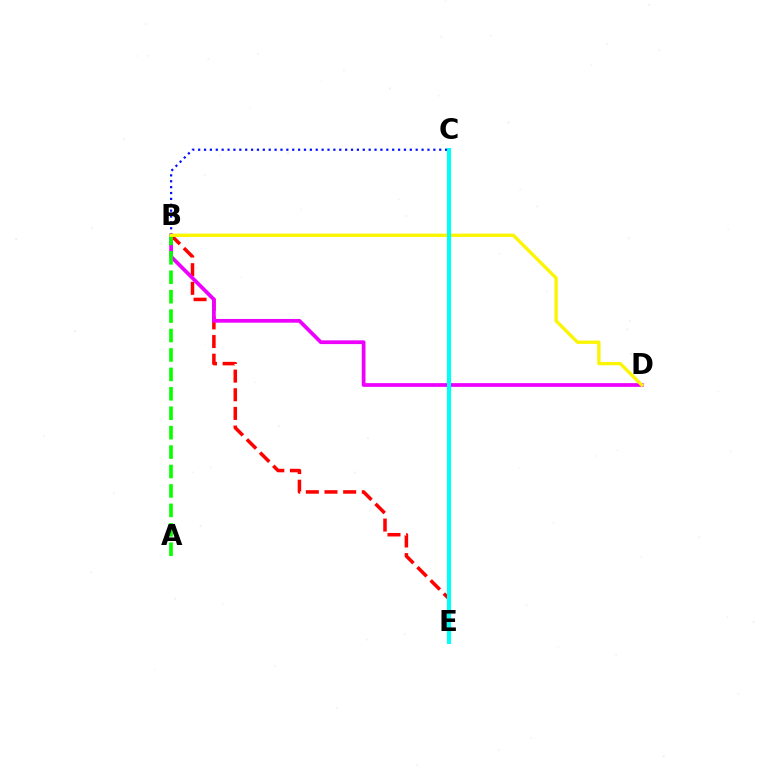{('B', 'E'): [{'color': '#ff0000', 'line_style': 'dashed', 'thickness': 2.53}], ('B', 'C'): [{'color': '#0010ff', 'line_style': 'dotted', 'thickness': 1.6}], ('B', 'D'): [{'color': '#ee00ff', 'line_style': 'solid', 'thickness': 2.69}, {'color': '#fcf500', 'line_style': 'solid', 'thickness': 2.38}], ('A', 'B'): [{'color': '#08ff00', 'line_style': 'dashed', 'thickness': 2.64}], ('C', 'E'): [{'color': '#00fff6', 'line_style': 'solid', 'thickness': 2.94}]}